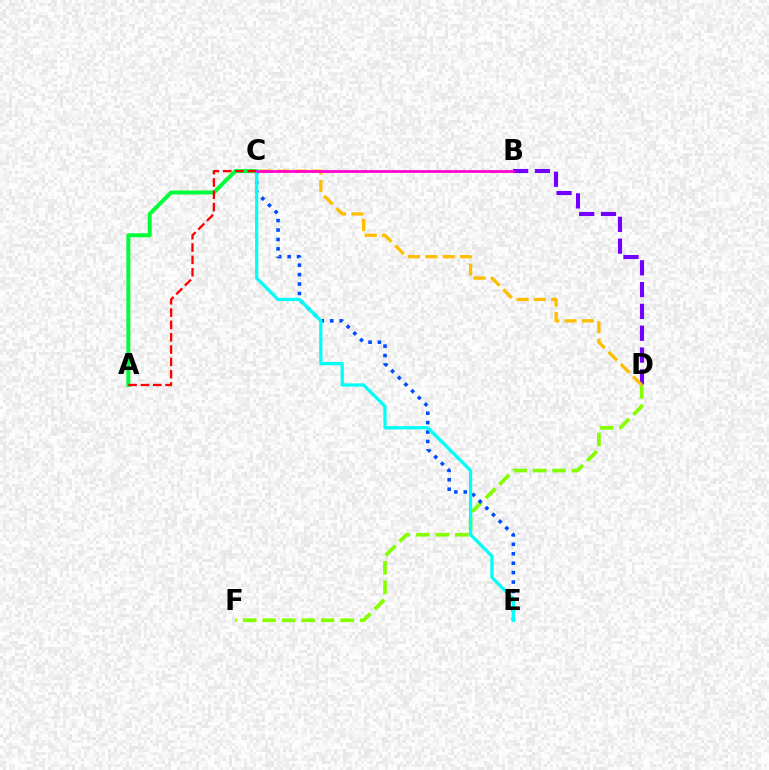{('B', 'D'): [{'color': '#7200ff', 'line_style': 'dashed', 'thickness': 2.96}], ('D', 'F'): [{'color': '#84ff00', 'line_style': 'dashed', 'thickness': 2.65}], ('C', 'E'): [{'color': '#004bff', 'line_style': 'dotted', 'thickness': 2.56}, {'color': '#00fff6', 'line_style': 'solid', 'thickness': 2.33}], ('A', 'C'): [{'color': '#00ff39', 'line_style': 'solid', 'thickness': 2.86}, {'color': '#ff0000', 'line_style': 'dashed', 'thickness': 1.67}], ('C', 'D'): [{'color': '#ffbd00', 'line_style': 'dashed', 'thickness': 2.36}], ('B', 'C'): [{'color': '#ff00cf', 'line_style': 'solid', 'thickness': 1.98}]}